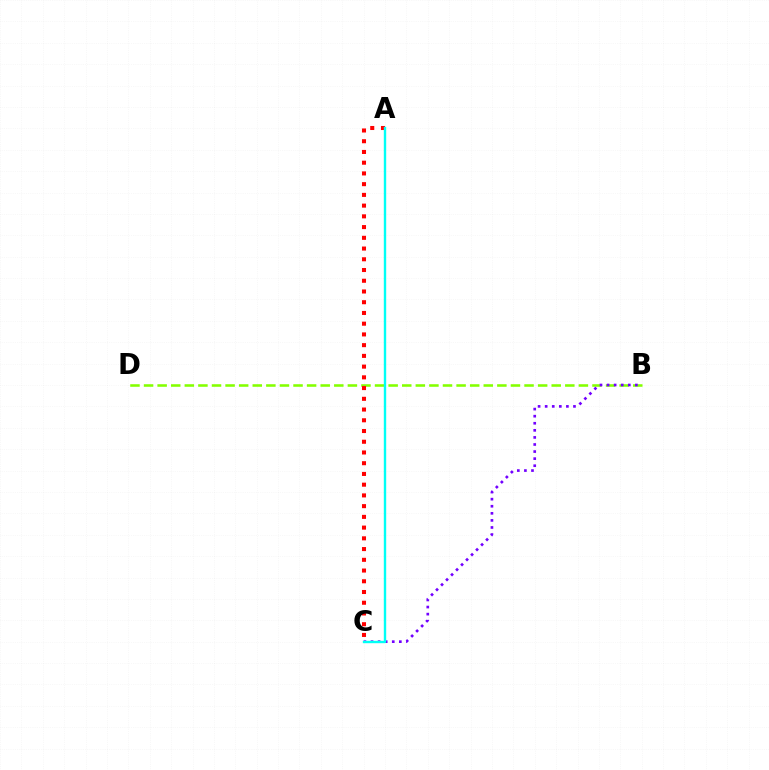{('B', 'D'): [{'color': '#84ff00', 'line_style': 'dashed', 'thickness': 1.85}], ('A', 'C'): [{'color': '#ff0000', 'line_style': 'dotted', 'thickness': 2.92}, {'color': '#00fff6', 'line_style': 'solid', 'thickness': 1.72}], ('B', 'C'): [{'color': '#7200ff', 'line_style': 'dotted', 'thickness': 1.92}]}